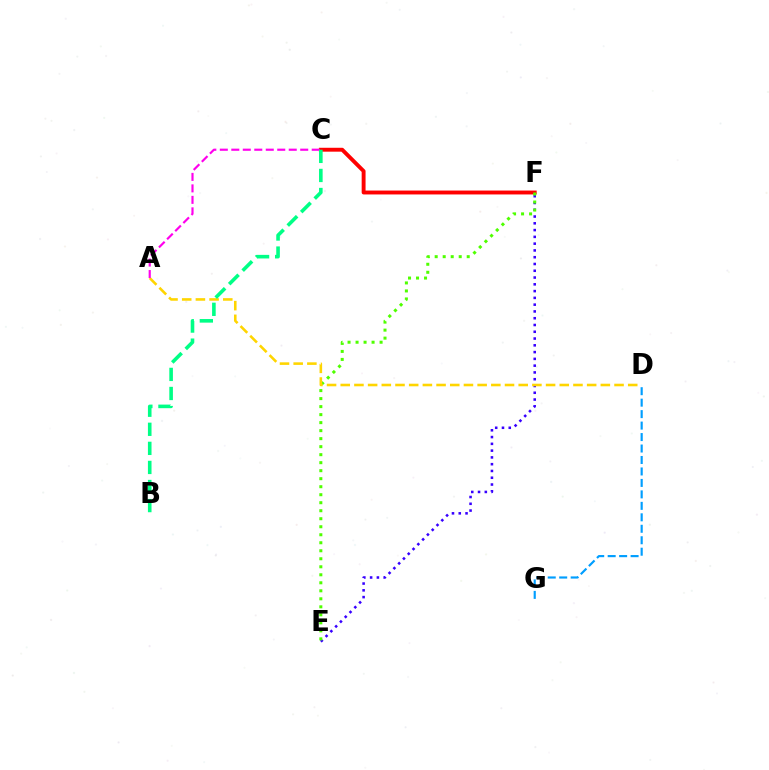{('D', 'G'): [{'color': '#009eff', 'line_style': 'dashed', 'thickness': 1.56}], ('E', 'F'): [{'color': '#3700ff', 'line_style': 'dotted', 'thickness': 1.84}, {'color': '#4fff00', 'line_style': 'dotted', 'thickness': 2.18}], ('C', 'F'): [{'color': '#ff0000', 'line_style': 'solid', 'thickness': 2.81}], ('A', 'D'): [{'color': '#ffd500', 'line_style': 'dashed', 'thickness': 1.86}], ('A', 'C'): [{'color': '#ff00ed', 'line_style': 'dashed', 'thickness': 1.56}], ('B', 'C'): [{'color': '#00ff86', 'line_style': 'dashed', 'thickness': 2.59}]}